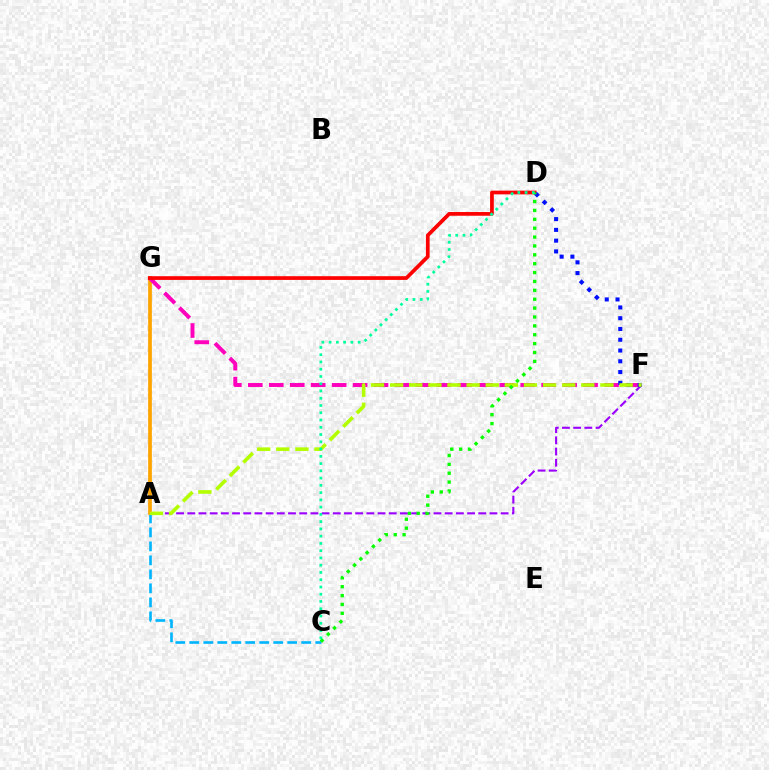{('A', 'C'): [{'color': '#00b5ff', 'line_style': 'dashed', 'thickness': 1.9}], ('A', 'F'): [{'color': '#9b00ff', 'line_style': 'dashed', 'thickness': 1.52}, {'color': '#b3ff00', 'line_style': 'dashed', 'thickness': 2.6}], ('A', 'G'): [{'color': '#ffa500', 'line_style': 'solid', 'thickness': 2.69}], ('F', 'G'): [{'color': '#ff00bd', 'line_style': 'dashed', 'thickness': 2.85}], ('D', 'G'): [{'color': '#ff0000', 'line_style': 'solid', 'thickness': 2.67}], ('D', 'F'): [{'color': '#0010ff', 'line_style': 'dotted', 'thickness': 2.93}], ('C', 'D'): [{'color': '#08ff00', 'line_style': 'dotted', 'thickness': 2.41}, {'color': '#00ff9d', 'line_style': 'dotted', 'thickness': 1.97}]}